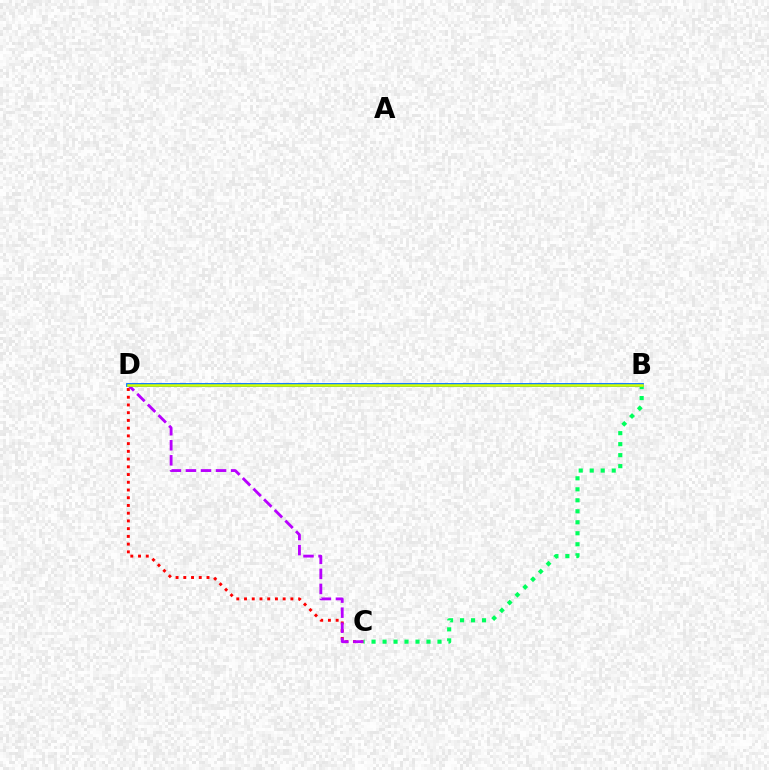{('C', 'D'): [{'color': '#ff0000', 'line_style': 'dotted', 'thickness': 2.1}, {'color': '#b900ff', 'line_style': 'dashed', 'thickness': 2.04}], ('B', 'D'): [{'color': '#0074ff', 'line_style': 'solid', 'thickness': 2.73}, {'color': '#d1ff00', 'line_style': 'solid', 'thickness': 1.84}], ('B', 'C'): [{'color': '#00ff5c', 'line_style': 'dotted', 'thickness': 2.99}]}